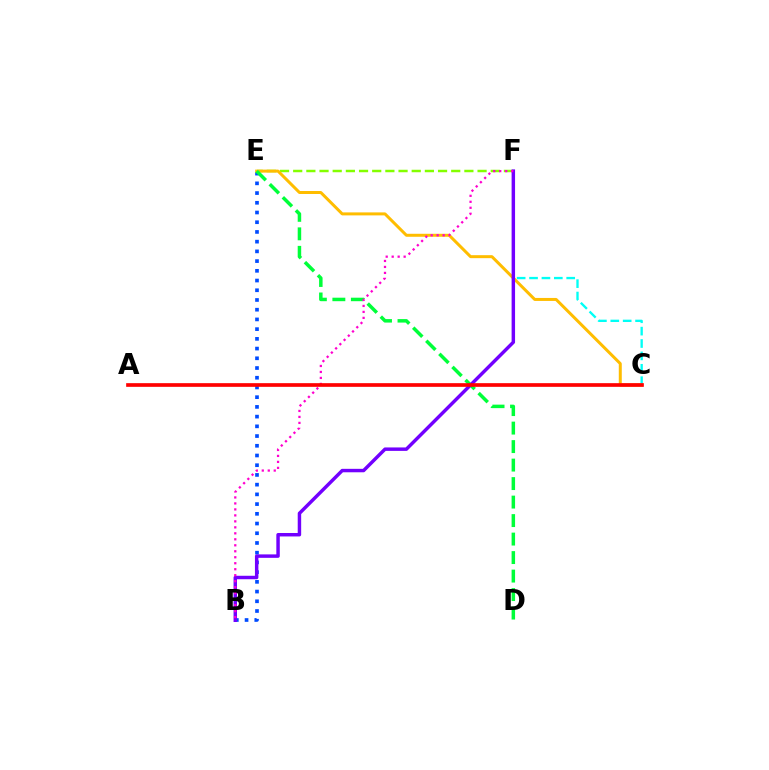{('B', 'E'): [{'color': '#004bff', 'line_style': 'dotted', 'thickness': 2.64}], ('C', 'F'): [{'color': '#00fff6', 'line_style': 'dashed', 'thickness': 1.68}], ('E', 'F'): [{'color': '#84ff00', 'line_style': 'dashed', 'thickness': 1.79}], ('C', 'E'): [{'color': '#ffbd00', 'line_style': 'solid', 'thickness': 2.15}], ('D', 'E'): [{'color': '#00ff39', 'line_style': 'dashed', 'thickness': 2.51}], ('B', 'F'): [{'color': '#7200ff', 'line_style': 'solid', 'thickness': 2.48}, {'color': '#ff00cf', 'line_style': 'dotted', 'thickness': 1.63}], ('A', 'C'): [{'color': '#ff0000', 'line_style': 'solid', 'thickness': 2.64}]}